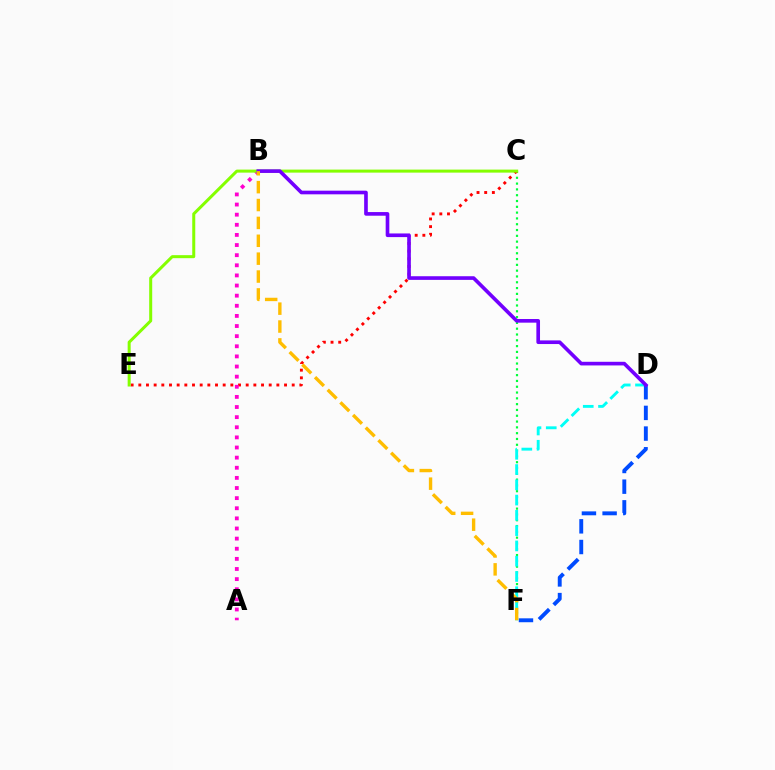{('C', 'F'): [{'color': '#00ff39', 'line_style': 'dotted', 'thickness': 1.58}], ('C', 'E'): [{'color': '#ff0000', 'line_style': 'dotted', 'thickness': 2.08}, {'color': '#84ff00', 'line_style': 'solid', 'thickness': 2.17}], ('A', 'B'): [{'color': '#ff00cf', 'line_style': 'dotted', 'thickness': 2.75}], ('D', 'F'): [{'color': '#00fff6', 'line_style': 'dashed', 'thickness': 2.07}, {'color': '#004bff', 'line_style': 'dashed', 'thickness': 2.81}], ('B', 'D'): [{'color': '#7200ff', 'line_style': 'solid', 'thickness': 2.63}], ('B', 'F'): [{'color': '#ffbd00', 'line_style': 'dashed', 'thickness': 2.43}]}